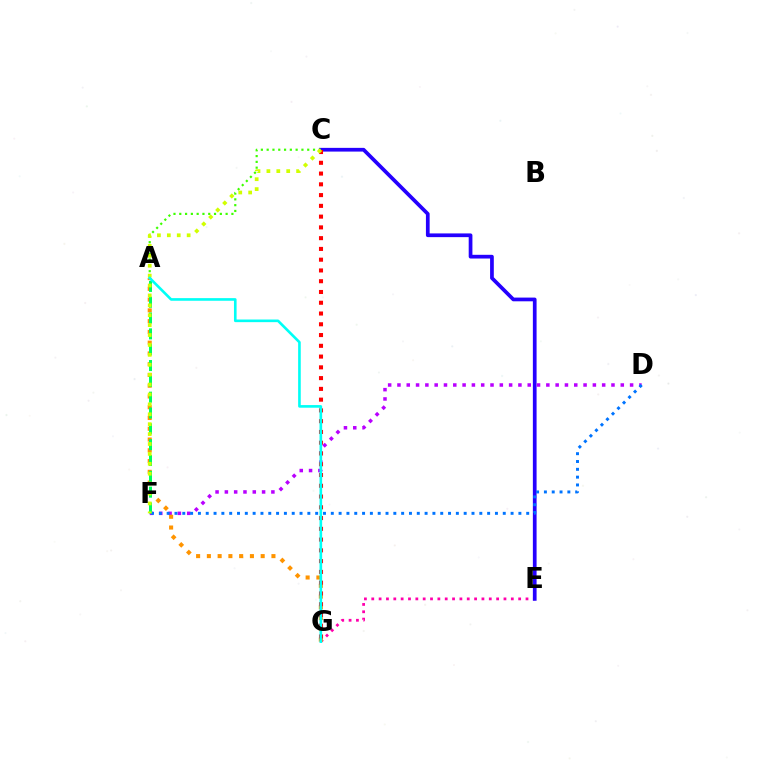{('E', 'G'): [{'color': '#ff00ac', 'line_style': 'dotted', 'thickness': 2.0}], ('C', 'E'): [{'color': '#2500ff', 'line_style': 'solid', 'thickness': 2.68}], ('D', 'F'): [{'color': '#b900ff', 'line_style': 'dotted', 'thickness': 2.53}, {'color': '#0074ff', 'line_style': 'dotted', 'thickness': 2.12}], ('A', 'G'): [{'color': '#ff9400', 'line_style': 'dotted', 'thickness': 2.92}, {'color': '#00fff6', 'line_style': 'solid', 'thickness': 1.89}], ('C', 'G'): [{'color': '#ff0000', 'line_style': 'dotted', 'thickness': 2.93}], ('A', 'C'): [{'color': '#3dff00', 'line_style': 'dotted', 'thickness': 1.57}], ('A', 'F'): [{'color': '#00ff5c', 'line_style': 'dashed', 'thickness': 2.15}], ('C', 'F'): [{'color': '#d1ff00', 'line_style': 'dotted', 'thickness': 2.69}]}